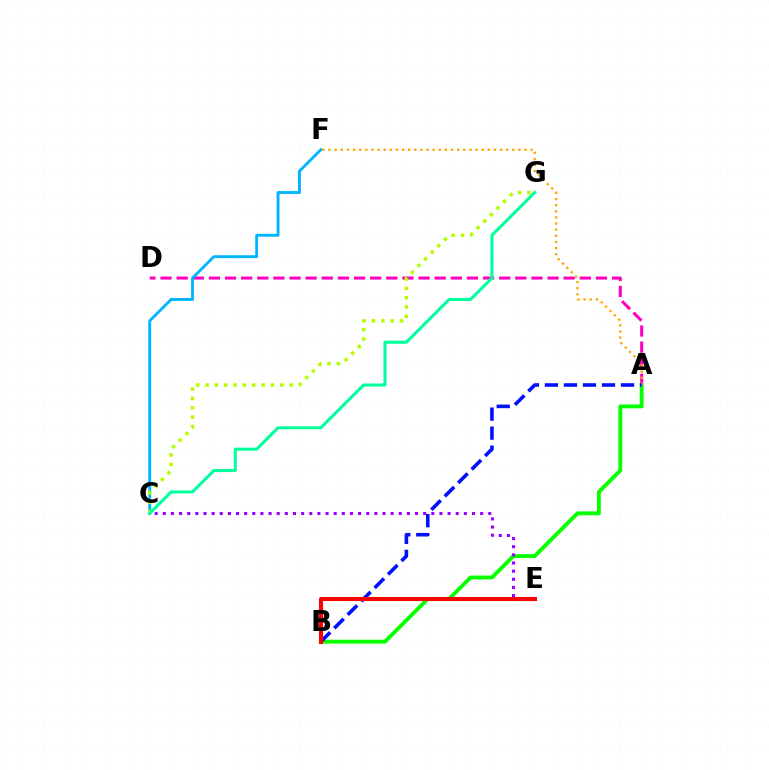{('A', 'B'): [{'color': '#08ff00', 'line_style': 'solid', 'thickness': 2.8}, {'color': '#0010ff', 'line_style': 'dashed', 'thickness': 2.58}], ('A', 'D'): [{'color': '#ff00bd', 'line_style': 'dashed', 'thickness': 2.19}], ('C', 'F'): [{'color': '#00b5ff', 'line_style': 'solid', 'thickness': 2.07}], ('C', 'E'): [{'color': '#9b00ff', 'line_style': 'dotted', 'thickness': 2.21}], ('A', 'F'): [{'color': '#ffa500', 'line_style': 'dotted', 'thickness': 1.66}], ('C', 'G'): [{'color': '#b3ff00', 'line_style': 'dotted', 'thickness': 2.54}, {'color': '#00ff9d', 'line_style': 'solid', 'thickness': 2.2}], ('B', 'E'): [{'color': '#ff0000', 'line_style': 'solid', 'thickness': 2.92}]}